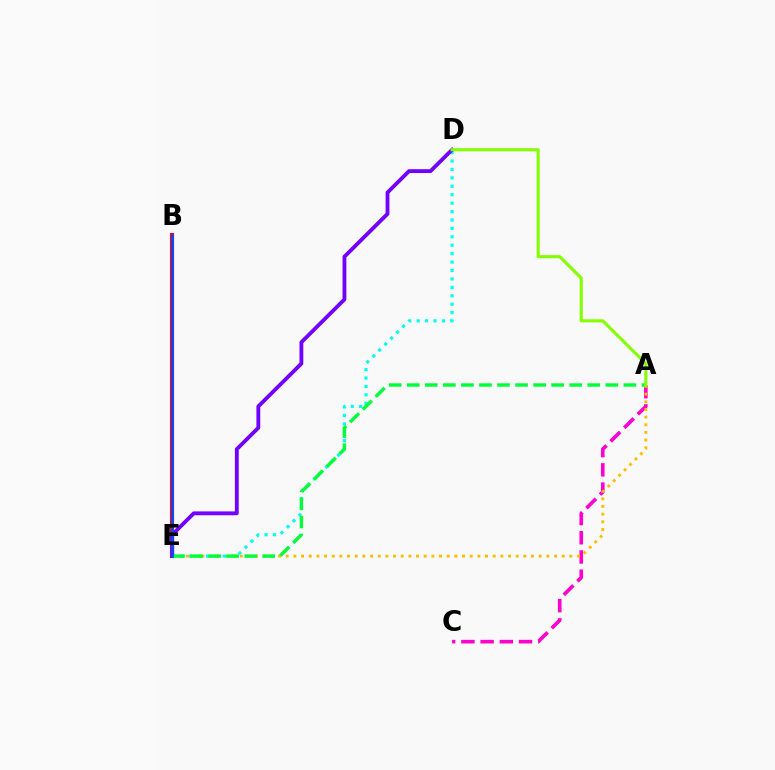{('A', 'C'): [{'color': '#ff00cf', 'line_style': 'dashed', 'thickness': 2.61}], ('B', 'E'): [{'color': '#ff0000', 'line_style': 'solid', 'thickness': 2.99}, {'color': '#004bff', 'line_style': 'solid', 'thickness': 1.95}], ('A', 'E'): [{'color': '#ffbd00', 'line_style': 'dotted', 'thickness': 2.08}, {'color': '#00ff39', 'line_style': 'dashed', 'thickness': 2.45}], ('D', 'E'): [{'color': '#00fff6', 'line_style': 'dotted', 'thickness': 2.29}, {'color': '#7200ff', 'line_style': 'solid', 'thickness': 2.76}], ('A', 'D'): [{'color': '#84ff00', 'line_style': 'solid', 'thickness': 2.22}]}